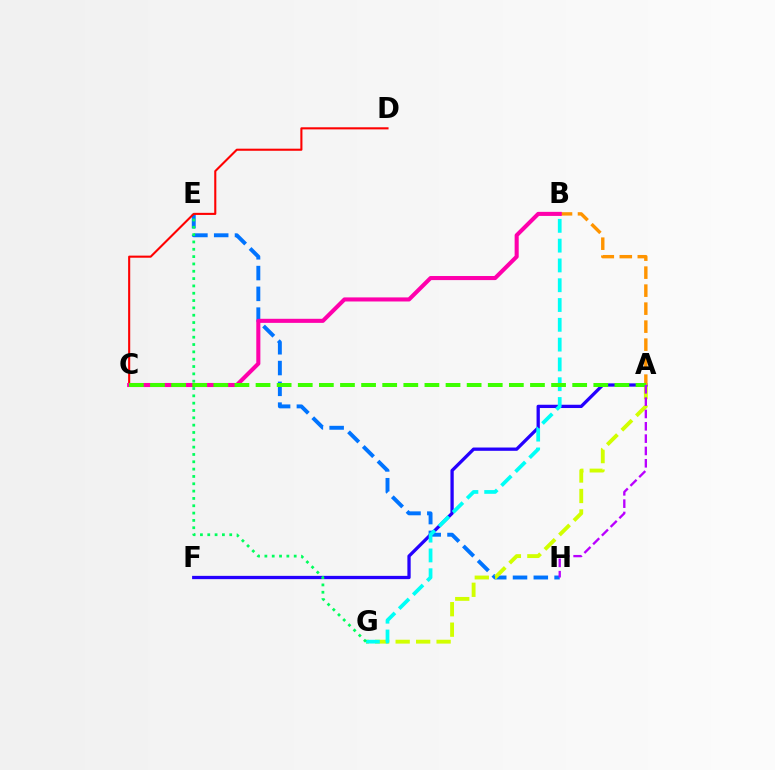{('E', 'H'): [{'color': '#0074ff', 'line_style': 'dashed', 'thickness': 2.82}], ('A', 'G'): [{'color': '#d1ff00', 'line_style': 'dashed', 'thickness': 2.78}], ('C', 'D'): [{'color': '#ff0000', 'line_style': 'solid', 'thickness': 1.51}], ('A', 'F'): [{'color': '#2500ff', 'line_style': 'solid', 'thickness': 2.37}], ('A', 'B'): [{'color': '#ff9400', 'line_style': 'dashed', 'thickness': 2.45}], ('B', 'G'): [{'color': '#00fff6', 'line_style': 'dashed', 'thickness': 2.69}], ('B', 'C'): [{'color': '#ff00ac', 'line_style': 'solid', 'thickness': 2.94}], ('E', 'G'): [{'color': '#00ff5c', 'line_style': 'dotted', 'thickness': 1.99}], ('A', 'C'): [{'color': '#3dff00', 'line_style': 'dashed', 'thickness': 2.87}], ('A', 'H'): [{'color': '#b900ff', 'line_style': 'dashed', 'thickness': 1.68}]}